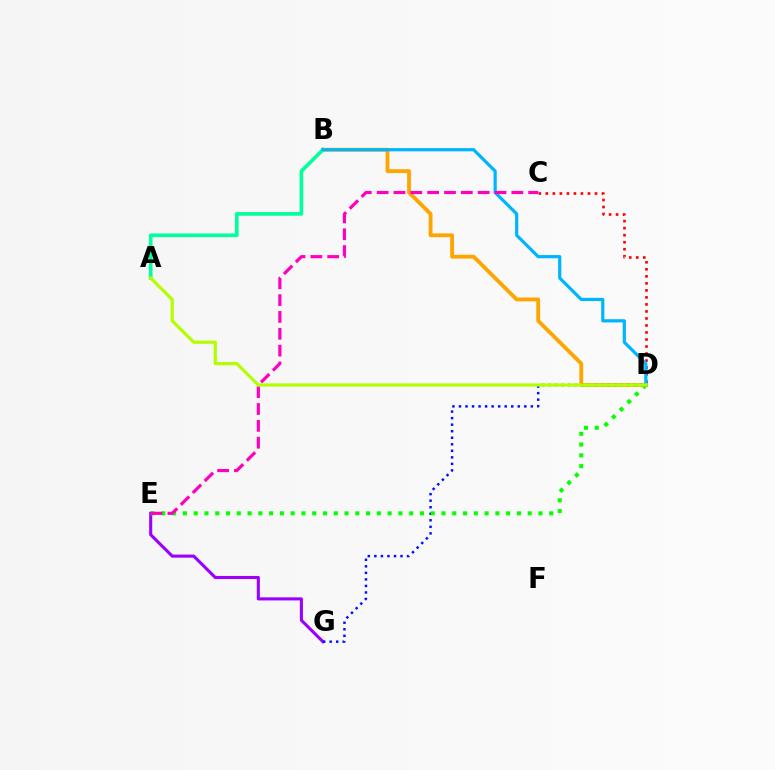{('C', 'D'): [{'color': '#ff0000', 'line_style': 'dotted', 'thickness': 1.91}], ('B', 'D'): [{'color': '#ffa500', 'line_style': 'solid', 'thickness': 2.76}, {'color': '#00b5ff', 'line_style': 'solid', 'thickness': 2.31}], ('A', 'B'): [{'color': '#00ff9d', 'line_style': 'solid', 'thickness': 2.64}], ('E', 'G'): [{'color': '#9b00ff', 'line_style': 'solid', 'thickness': 2.22}], ('D', 'G'): [{'color': '#0010ff', 'line_style': 'dotted', 'thickness': 1.78}], ('D', 'E'): [{'color': '#08ff00', 'line_style': 'dotted', 'thickness': 2.93}], ('C', 'E'): [{'color': '#ff00bd', 'line_style': 'dashed', 'thickness': 2.29}], ('A', 'D'): [{'color': '#b3ff00', 'line_style': 'solid', 'thickness': 2.31}]}